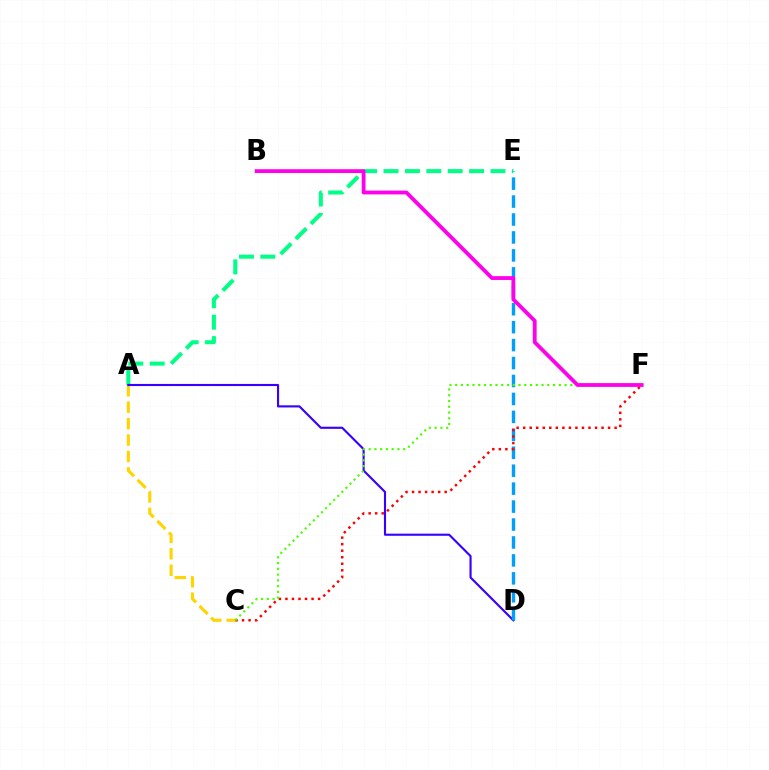{('A', 'C'): [{'color': '#ffd500', 'line_style': 'dashed', 'thickness': 2.23}], ('A', 'E'): [{'color': '#00ff86', 'line_style': 'dashed', 'thickness': 2.91}], ('A', 'D'): [{'color': '#3700ff', 'line_style': 'solid', 'thickness': 1.53}], ('D', 'E'): [{'color': '#009eff', 'line_style': 'dashed', 'thickness': 2.44}], ('C', 'F'): [{'color': '#ff0000', 'line_style': 'dotted', 'thickness': 1.77}, {'color': '#4fff00', 'line_style': 'dotted', 'thickness': 1.56}], ('B', 'F'): [{'color': '#ff00ed', 'line_style': 'solid', 'thickness': 2.74}]}